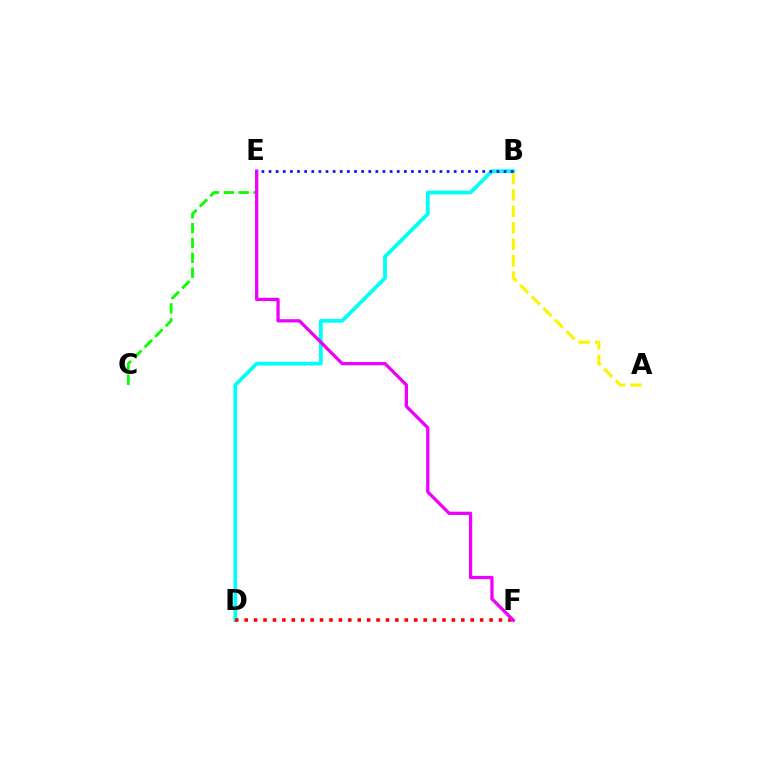{('B', 'D'): [{'color': '#00fff6', 'line_style': 'solid', 'thickness': 2.7}], ('A', 'B'): [{'color': '#fcf500', 'line_style': 'dashed', 'thickness': 2.23}], ('B', 'E'): [{'color': '#0010ff', 'line_style': 'dotted', 'thickness': 1.93}], ('C', 'E'): [{'color': '#08ff00', 'line_style': 'dashed', 'thickness': 2.02}], ('D', 'F'): [{'color': '#ff0000', 'line_style': 'dotted', 'thickness': 2.56}], ('E', 'F'): [{'color': '#ee00ff', 'line_style': 'solid', 'thickness': 2.35}]}